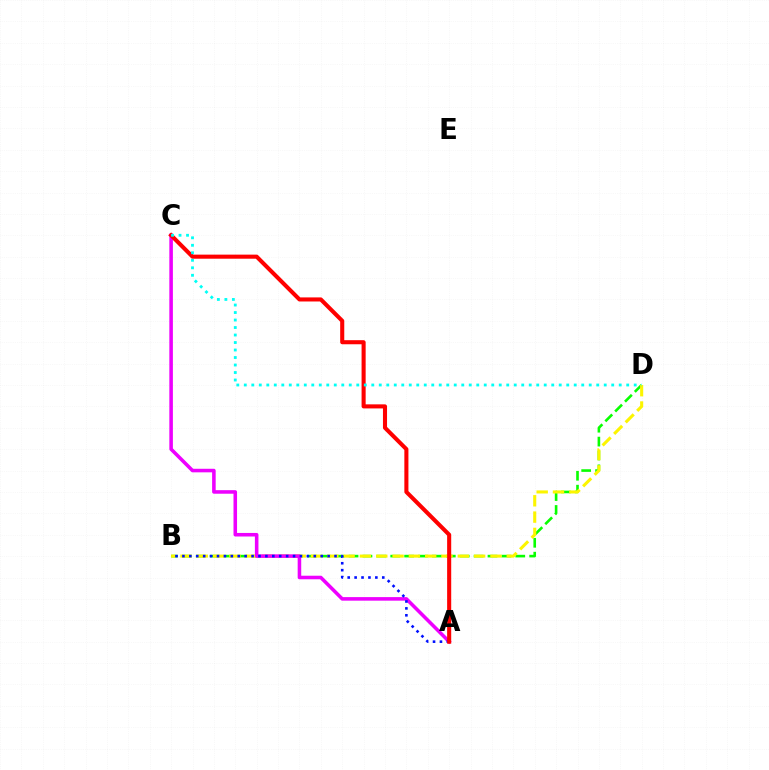{('B', 'D'): [{'color': '#08ff00', 'line_style': 'dashed', 'thickness': 1.89}, {'color': '#fcf500', 'line_style': 'dashed', 'thickness': 2.22}], ('A', 'C'): [{'color': '#ee00ff', 'line_style': 'solid', 'thickness': 2.56}, {'color': '#ff0000', 'line_style': 'solid', 'thickness': 2.94}], ('A', 'B'): [{'color': '#0010ff', 'line_style': 'dotted', 'thickness': 1.88}], ('C', 'D'): [{'color': '#00fff6', 'line_style': 'dotted', 'thickness': 2.04}]}